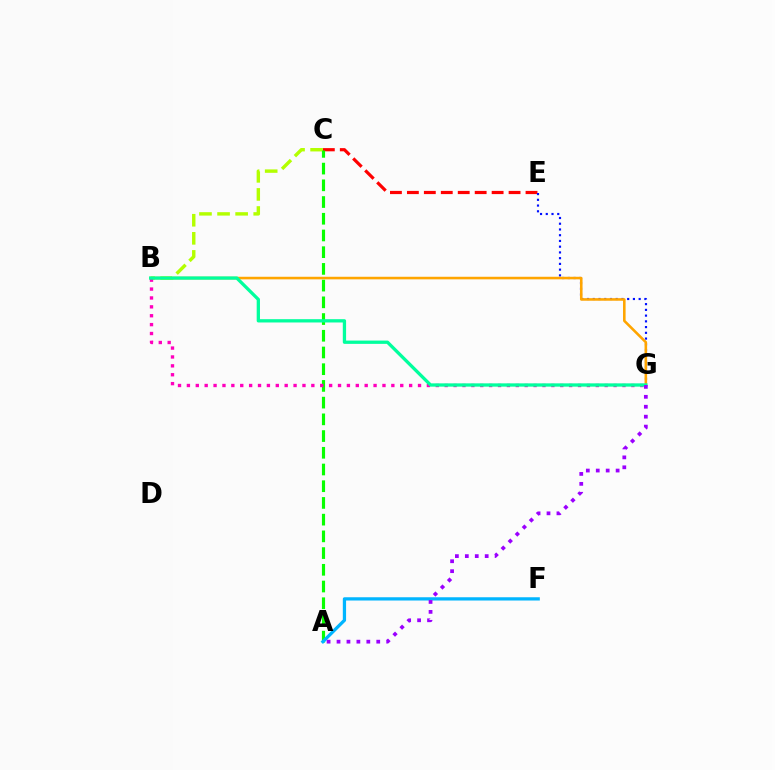{('C', 'E'): [{'color': '#ff0000', 'line_style': 'dashed', 'thickness': 2.3}], ('E', 'G'): [{'color': '#0010ff', 'line_style': 'dotted', 'thickness': 1.56}], ('B', 'G'): [{'color': '#ffa500', 'line_style': 'solid', 'thickness': 1.85}, {'color': '#ff00bd', 'line_style': 'dotted', 'thickness': 2.42}, {'color': '#00ff9d', 'line_style': 'solid', 'thickness': 2.37}], ('B', 'C'): [{'color': '#b3ff00', 'line_style': 'dashed', 'thickness': 2.46}], ('A', 'C'): [{'color': '#08ff00', 'line_style': 'dashed', 'thickness': 2.27}], ('A', 'F'): [{'color': '#00b5ff', 'line_style': 'solid', 'thickness': 2.35}], ('A', 'G'): [{'color': '#9b00ff', 'line_style': 'dotted', 'thickness': 2.7}]}